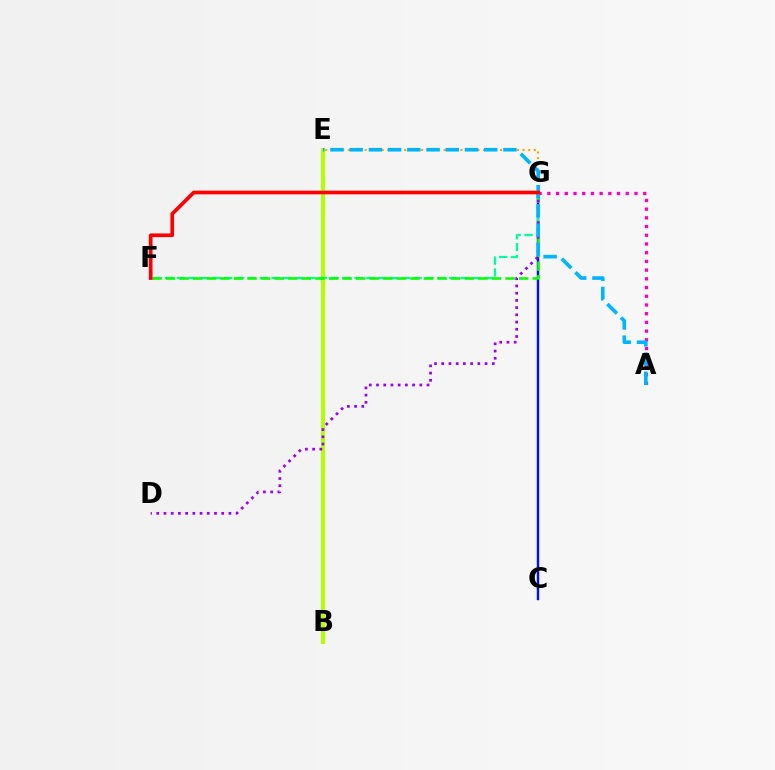{('A', 'G'): [{'color': '#ff00bd', 'line_style': 'dotted', 'thickness': 2.37}], ('B', 'E'): [{'color': '#b3ff00', 'line_style': 'solid', 'thickness': 2.91}], ('C', 'G'): [{'color': '#0010ff', 'line_style': 'solid', 'thickness': 1.75}], ('F', 'G'): [{'color': '#00ff9d', 'line_style': 'dashed', 'thickness': 1.61}, {'color': '#08ff00', 'line_style': 'dashed', 'thickness': 1.85}, {'color': '#ff0000', 'line_style': 'solid', 'thickness': 2.65}], ('D', 'G'): [{'color': '#9b00ff', 'line_style': 'dotted', 'thickness': 1.96}], ('E', 'G'): [{'color': '#ffa500', 'line_style': 'dotted', 'thickness': 1.53}], ('A', 'E'): [{'color': '#00b5ff', 'line_style': 'dashed', 'thickness': 2.61}]}